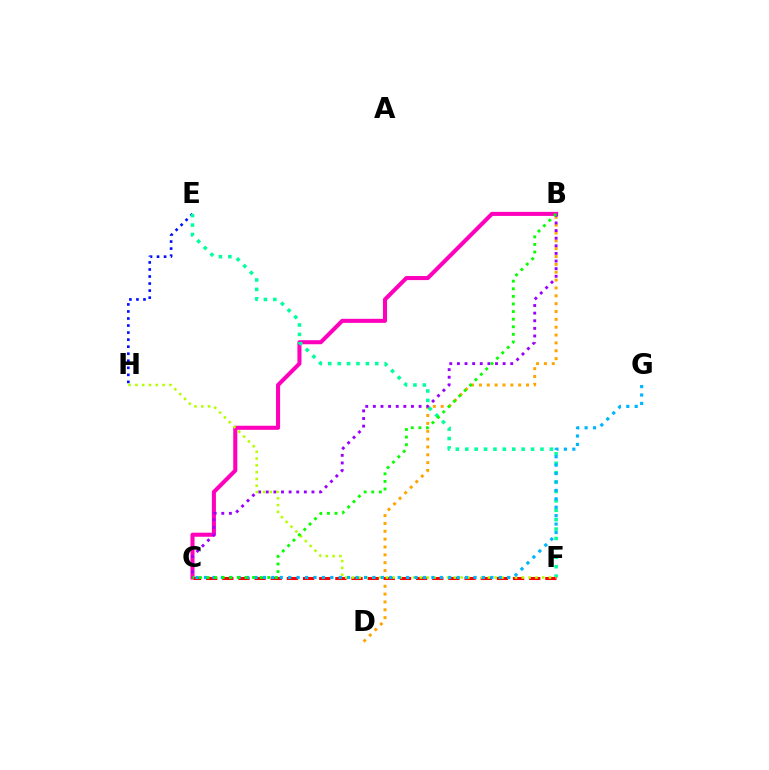{('E', 'H'): [{'color': '#0010ff', 'line_style': 'dotted', 'thickness': 1.91}], ('B', 'D'): [{'color': '#ffa500', 'line_style': 'dotted', 'thickness': 2.13}], ('B', 'C'): [{'color': '#ff00bd', 'line_style': 'solid', 'thickness': 2.92}, {'color': '#9b00ff', 'line_style': 'dotted', 'thickness': 2.07}, {'color': '#08ff00', 'line_style': 'dotted', 'thickness': 2.06}], ('E', 'F'): [{'color': '#00ff9d', 'line_style': 'dotted', 'thickness': 2.56}], ('C', 'F'): [{'color': '#ff0000', 'line_style': 'dashed', 'thickness': 2.19}], ('F', 'H'): [{'color': '#b3ff00', 'line_style': 'dotted', 'thickness': 1.85}], ('C', 'G'): [{'color': '#00b5ff', 'line_style': 'dotted', 'thickness': 2.29}]}